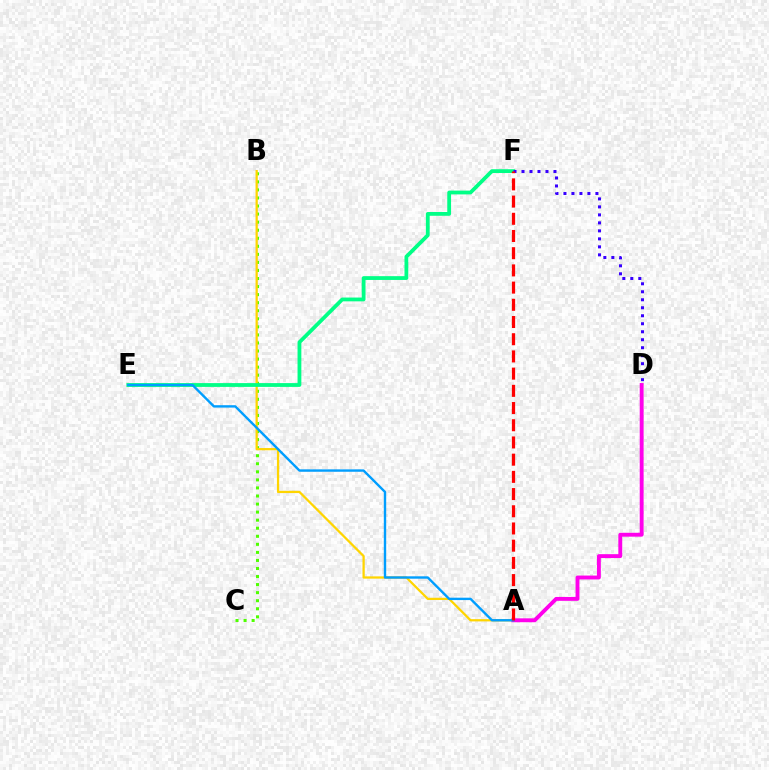{('B', 'C'): [{'color': '#4fff00', 'line_style': 'dotted', 'thickness': 2.19}], ('A', 'B'): [{'color': '#ffd500', 'line_style': 'solid', 'thickness': 1.62}], ('E', 'F'): [{'color': '#00ff86', 'line_style': 'solid', 'thickness': 2.73}], ('D', 'F'): [{'color': '#3700ff', 'line_style': 'dotted', 'thickness': 2.17}], ('A', 'D'): [{'color': '#ff00ed', 'line_style': 'solid', 'thickness': 2.8}], ('A', 'E'): [{'color': '#009eff', 'line_style': 'solid', 'thickness': 1.72}], ('A', 'F'): [{'color': '#ff0000', 'line_style': 'dashed', 'thickness': 2.34}]}